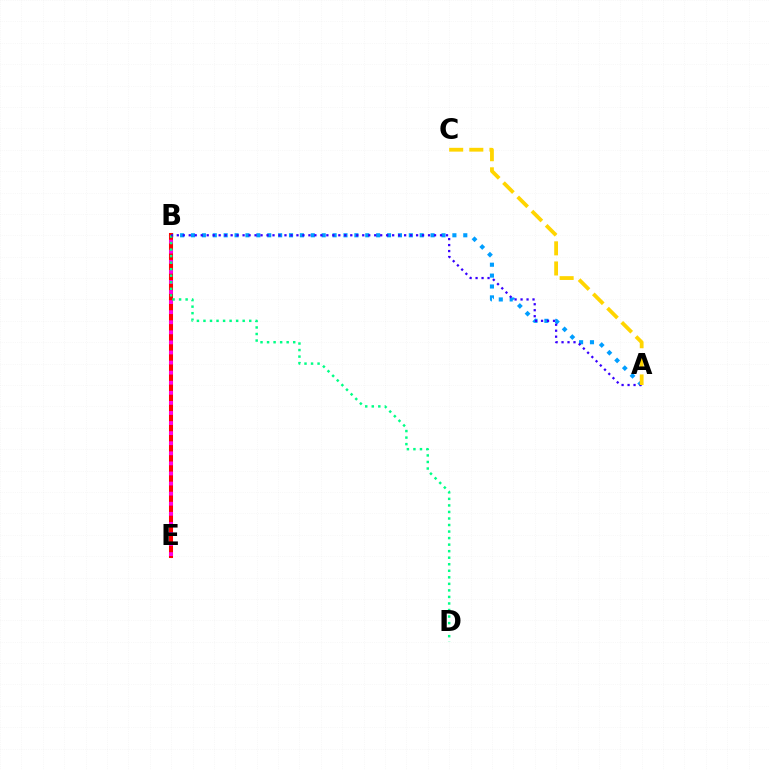{('A', 'B'): [{'color': '#009eff', 'line_style': 'dotted', 'thickness': 2.96}, {'color': '#3700ff', 'line_style': 'dotted', 'thickness': 1.63}], ('B', 'E'): [{'color': '#4fff00', 'line_style': 'solid', 'thickness': 1.92}, {'color': '#ff0000', 'line_style': 'solid', 'thickness': 2.91}, {'color': '#ff00ed', 'line_style': 'dotted', 'thickness': 2.74}], ('B', 'D'): [{'color': '#00ff86', 'line_style': 'dotted', 'thickness': 1.78}], ('A', 'C'): [{'color': '#ffd500', 'line_style': 'dashed', 'thickness': 2.73}]}